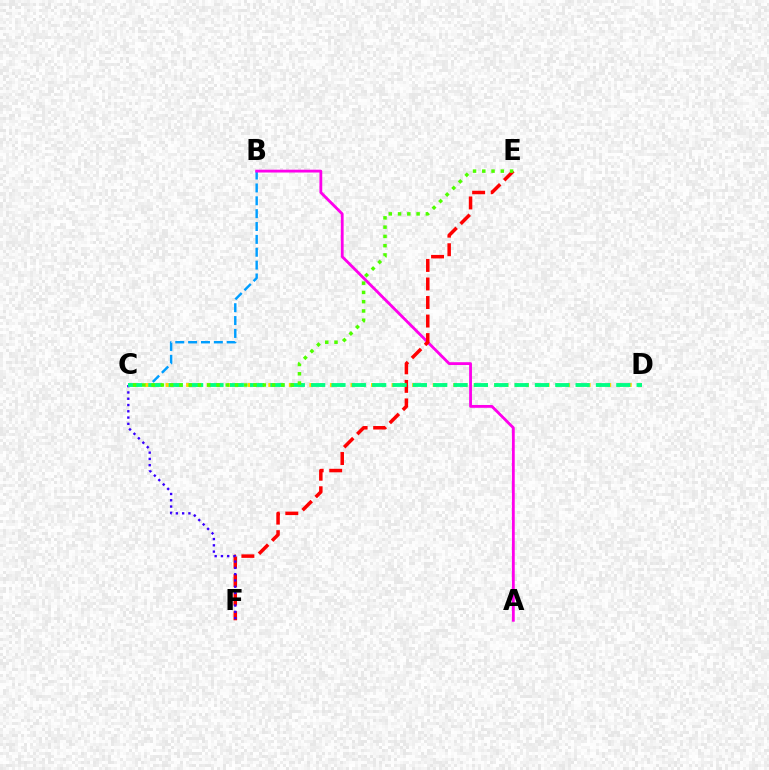{('B', 'C'): [{'color': '#009eff', 'line_style': 'dashed', 'thickness': 1.75}], ('C', 'D'): [{'color': '#ffd500', 'line_style': 'dotted', 'thickness': 2.79}, {'color': '#00ff86', 'line_style': 'dashed', 'thickness': 2.76}], ('A', 'B'): [{'color': '#ff00ed', 'line_style': 'solid', 'thickness': 2.03}], ('E', 'F'): [{'color': '#ff0000', 'line_style': 'dashed', 'thickness': 2.52}], ('C', 'F'): [{'color': '#3700ff', 'line_style': 'dotted', 'thickness': 1.71}], ('C', 'E'): [{'color': '#4fff00', 'line_style': 'dotted', 'thickness': 2.52}]}